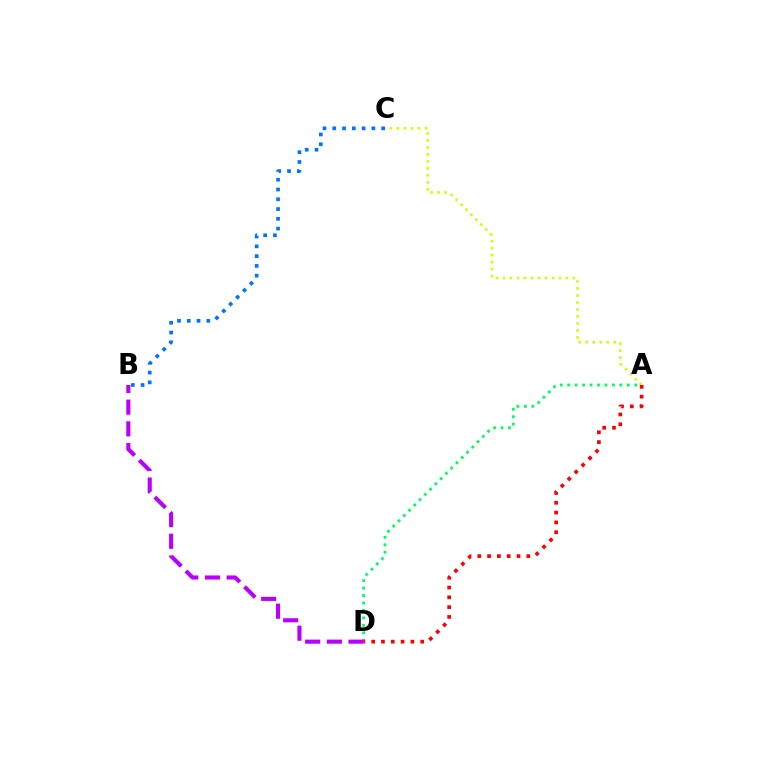{('A', 'D'): [{'color': '#00ff5c', 'line_style': 'dotted', 'thickness': 2.02}, {'color': '#ff0000', 'line_style': 'dotted', 'thickness': 2.66}], ('A', 'C'): [{'color': '#d1ff00', 'line_style': 'dotted', 'thickness': 1.9}], ('B', 'D'): [{'color': '#b900ff', 'line_style': 'dashed', 'thickness': 2.95}], ('B', 'C'): [{'color': '#0074ff', 'line_style': 'dotted', 'thickness': 2.66}]}